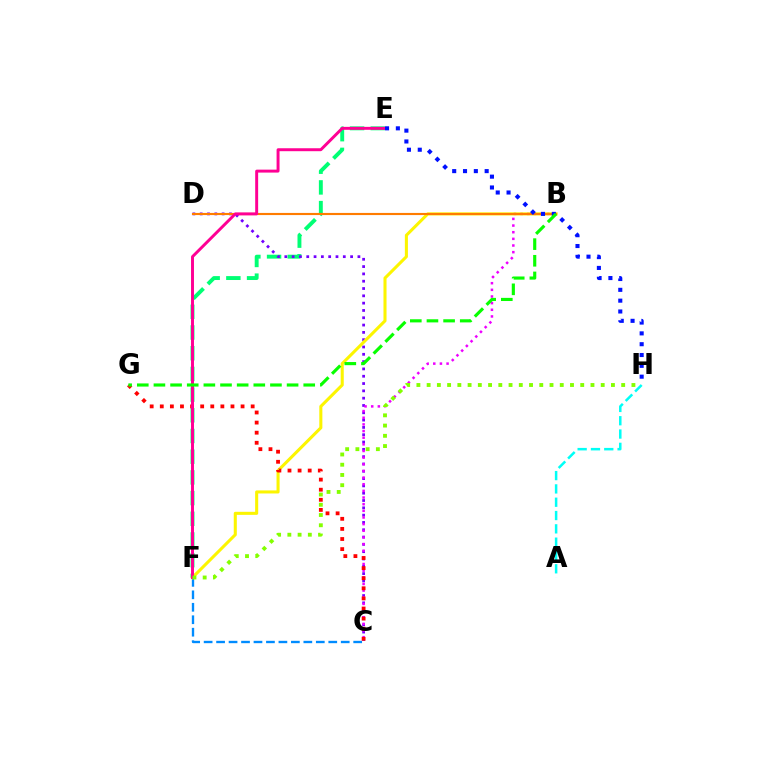{('C', 'F'): [{'color': '#008cff', 'line_style': 'dashed', 'thickness': 1.69}], ('E', 'F'): [{'color': '#00ff74', 'line_style': 'dashed', 'thickness': 2.81}, {'color': '#ff0094', 'line_style': 'solid', 'thickness': 2.12}], ('C', 'D'): [{'color': '#7200ff', 'line_style': 'dotted', 'thickness': 1.99}], ('B', 'C'): [{'color': '#ee00ff', 'line_style': 'dotted', 'thickness': 1.81}], ('B', 'F'): [{'color': '#fcf500', 'line_style': 'solid', 'thickness': 2.2}], ('C', 'G'): [{'color': '#ff0000', 'line_style': 'dotted', 'thickness': 2.74}], ('B', 'D'): [{'color': '#ff7c00', 'line_style': 'solid', 'thickness': 1.54}], ('E', 'H'): [{'color': '#0010ff', 'line_style': 'dotted', 'thickness': 2.94}], ('A', 'H'): [{'color': '#00fff6', 'line_style': 'dashed', 'thickness': 1.81}], ('B', 'G'): [{'color': '#08ff00', 'line_style': 'dashed', 'thickness': 2.26}], ('F', 'H'): [{'color': '#84ff00', 'line_style': 'dotted', 'thickness': 2.78}]}